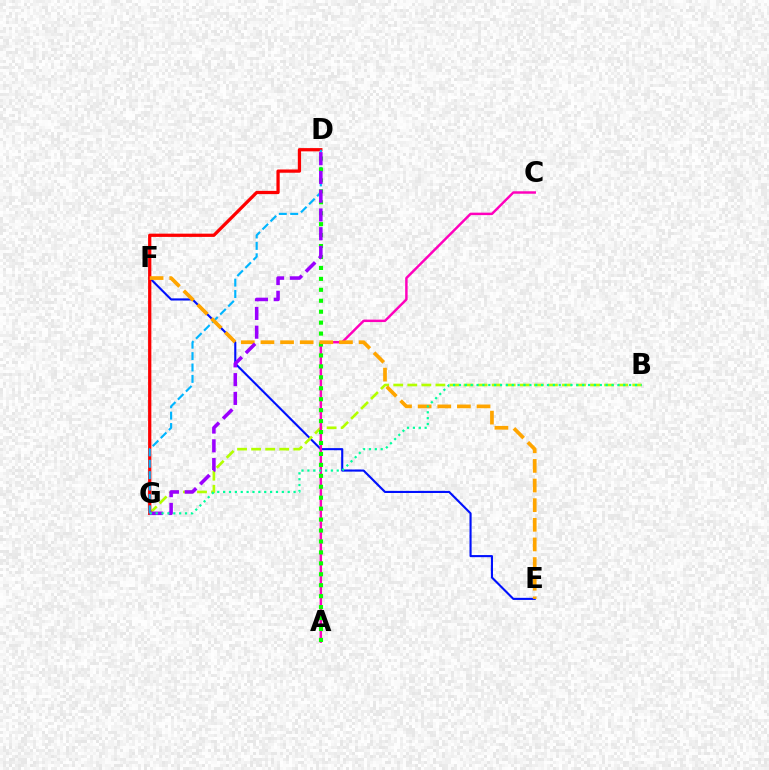{('E', 'F'): [{'color': '#0010ff', 'line_style': 'solid', 'thickness': 1.52}, {'color': '#ffa500', 'line_style': 'dashed', 'thickness': 2.67}], ('B', 'G'): [{'color': '#b3ff00', 'line_style': 'dashed', 'thickness': 1.91}, {'color': '#00ff9d', 'line_style': 'dotted', 'thickness': 1.59}], ('D', 'G'): [{'color': '#ff0000', 'line_style': 'solid', 'thickness': 2.34}, {'color': '#00b5ff', 'line_style': 'dashed', 'thickness': 1.55}, {'color': '#9b00ff', 'line_style': 'dashed', 'thickness': 2.55}], ('A', 'C'): [{'color': '#ff00bd', 'line_style': 'solid', 'thickness': 1.77}], ('A', 'D'): [{'color': '#08ff00', 'line_style': 'dotted', 'thickness': 2.97}]}